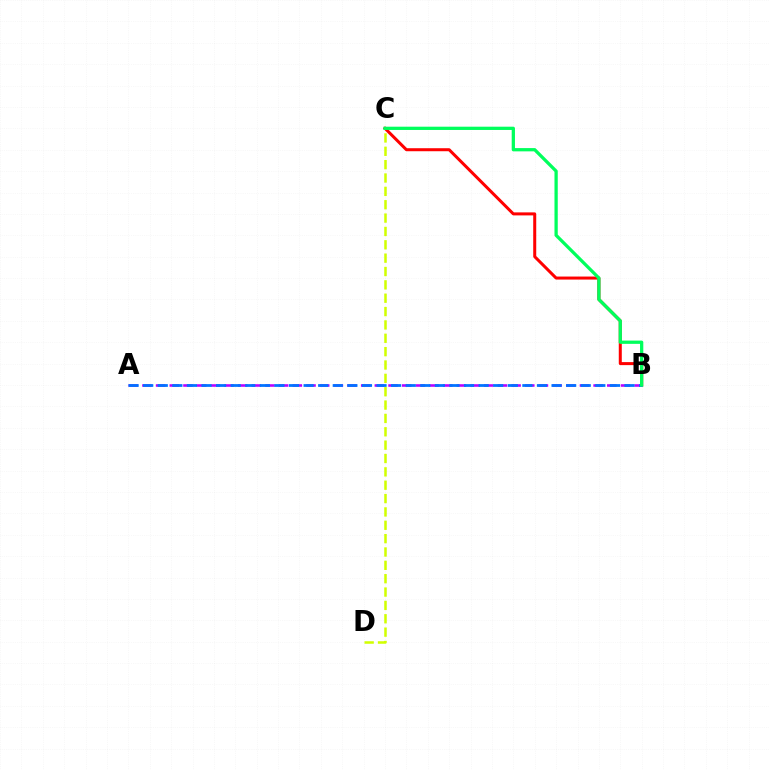{('B', 'C'): [{'color': '#ff0000', 'line_style': 'solid', 'thickness': 2.17}, {'color': '#00ff5c', 'line_style': 'solid', 'thickness': 2.35}], ('A', 'B'): [{'color': '#b900ff', 'line_style': 'dashed', 'thickness': 1.86}, {'color': '#0074ff', 'line_style': 'dashed', 'thickness': 1.98}], ('C', 'D'): [{'color': '#d1ff00', 'line_style': 'dashed', 'thickness': 1.81}]}